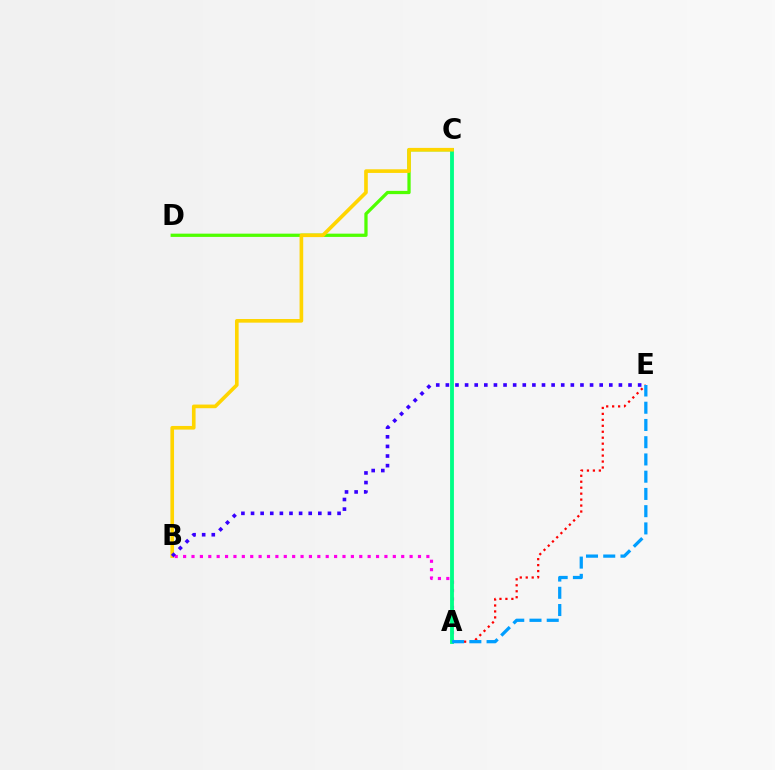{('A', 'B'): [{'color': '#ff00ed', 'line_style': 'dotted', 'thickness': 2.28}], ('C', 'D'): [{'color': '#4fff00', 'line_style': 'solid', 'thickness': 2.35}], ('A', 'E'): [{'color': '#ff0000', 'line_style': 'dotted', 'thickness': 1.62}, {'color': '#009eff', 'line_style': 'dashed', 'thickness': 2.34}], ('A', 'C'): [{'color': '#00ff86', 'line_style': 'solid', 'thickness': 2.77}], ('B', 'C'): [{'color': '#ffd500', 'line_style': 'solid', 'thickness': 2.62}], ('B', 'E'): [{'color': '#3700ff', 'line_style': 'dotted', 'thickness': 2.61}]}